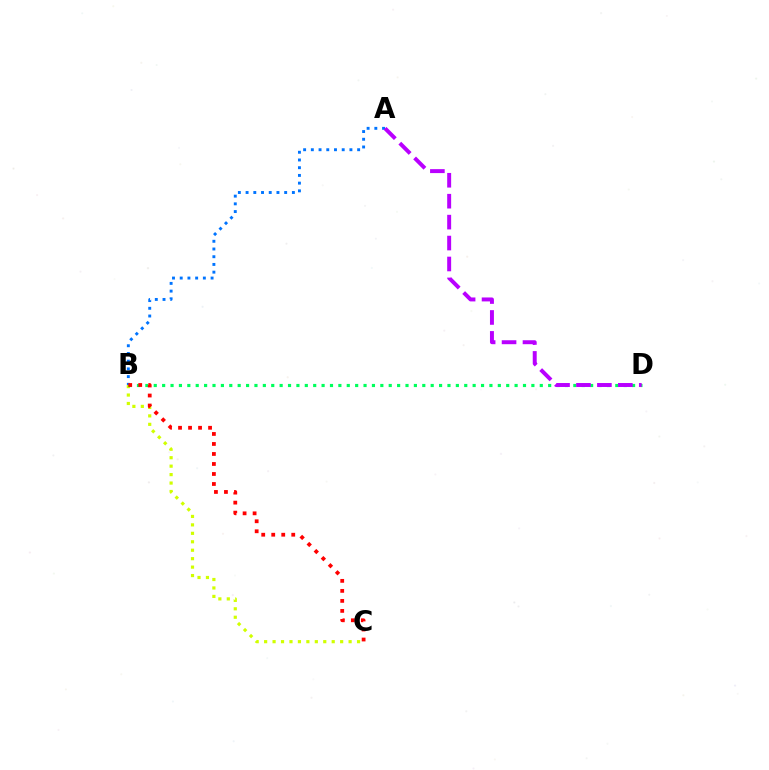{('B', 'C'): [{'color': '#d1ff00', 'line_style': 'dotted', 'thickness': 2.3}, {'color': '#ff0000', 'line_style': 'dotted', 'thickness': 2.72}], ('B', 'D'): [{'color': '#00ff5c', 'line_style': 'dotted', 'thickness': 2.28}], ('A', 'B'): [{'color': '#0074ff', 'line_style': 'dotted', 'thickness': 2.1}], ('A', 'D'): [{'color': '#b900ff', 'line_style': 'dashed', 'thickness': 2.84}]}